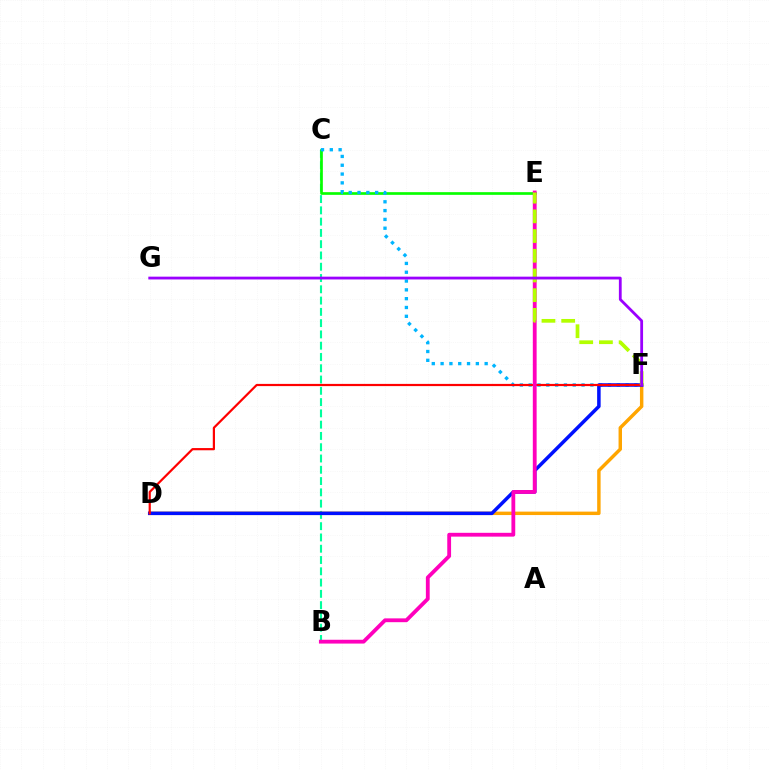{('B', 'C'): [{'color': '#00ff9d', 'line_style': 'dashed', 'thickness': 1.53}], ('C', 'E'): [{'color': '#08ff00', 'line_style': 'solid', 'thickness': 1.93}], ('D', 'F'): [{'color': '#ffa500', 'line_style': 'solid', 'thickness': 2.48}, {'color': '#0010ff', 'line_style': 'solid', 'thickness': 2.53}, {'color': '#ff0000', 'line_style': 'solid', 'thickness': 1.59}], ('C', 'F'): [{'color': '#00b5ff', 'line_style': 'dotted', 'thickness': 2.39}], ('B', 'E'): [{'color': '#ff00bd', 'line_style': 'solid', 'thickness': 2.74}], ('E', 'F'): [{'color': '#b3ff00', 'line_style': 'dashed', 'thickness': 2.68}], ('F', 'G'): [{'color': '#9b00ff', 'line_style': 'solid', 'thickness': 2.01}]}